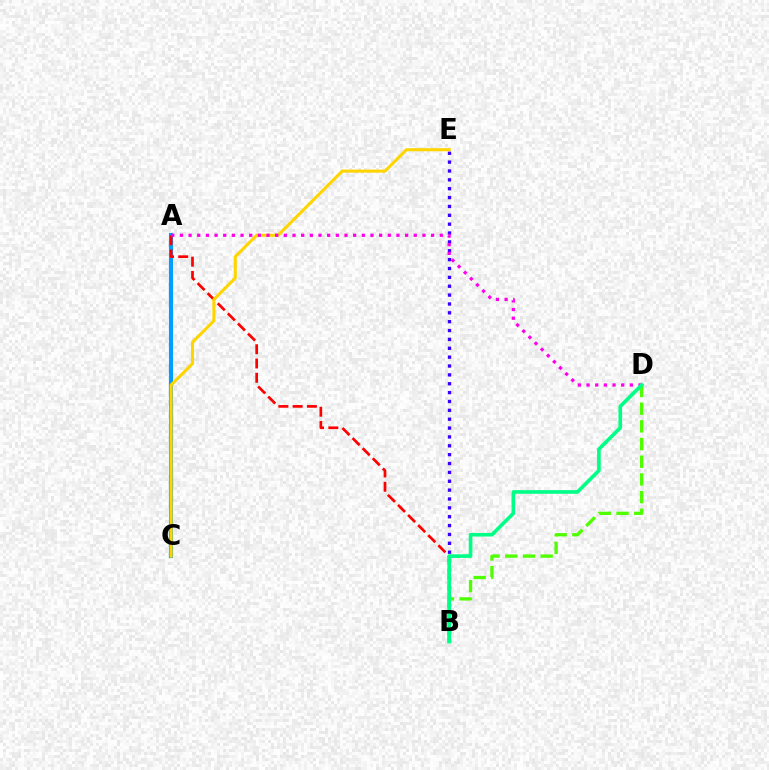{('B', 'E'): [{'color': '#3700ff', 'line_style': 'dotted', 'thickness': 2.41}], ('A', 'C'): [{'color': '#009eff', 'line_style': 'solid', 'thickness': 2.98}], ('A', 'B'): [{'color': '#ff0000', 'line_style': 'dashed', 'thickness': 1.94}], ('B', 'D'): [{'color': '#4fff00', 'line_style': 'dashed', 'thickness': 2.4}, {'color': '#00ff86', 'line_style': 'solid', 'thickness': 2.62}], ('C', 'E'): [{'color': '#ffd500', 'line_style': 'solid', 'thickness': 2.21}], ('A', 'D'): [{'color': '#ff00ed', 'line_style': 'dotted', 'thickness': 2.35}]}